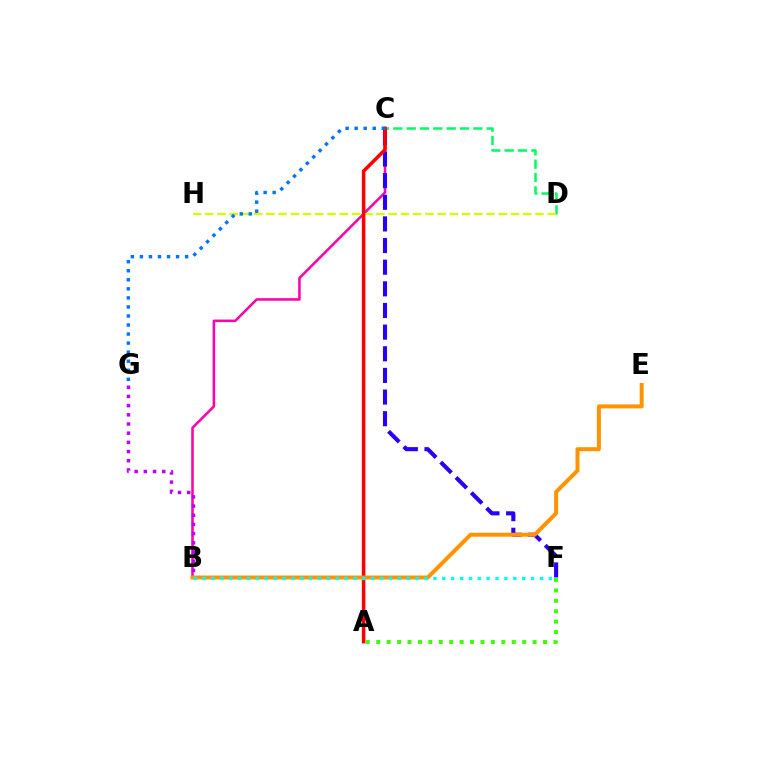{('C', 'D'): [{'color': '#00ff5c', 'line_style': 'dashed', 'thickness': 1.81}], ('A', 'F'): [{'color': '#3dff00', 'line_style': 'dotted', 'thickness': 2.83}], ('B', 'C'): [{'color': '#ff00ac', 'line_style': 'solid', 'thickness': 1.83}], ('D', 'H'): [{'color': '#d1ff00', 'line_style': 'dashed', 'thickness': 1.66}], ('C', 'F'): [{'color': '#2500ff', 'line_style': 'dashed', 'thickness': 2.94}], ('B', 'G'): [{'color': '#b900ff', 'line_style': 'dotted', 'thickness': 2.5}], ('A', 'C'): [{'color': '#ff0000', 'line_style': 'solid', 'thickness': 2.55}], ('C', 'G'): [{'color': '#0074ff', 'line_style': 'dotted', 'thickness': 2.46}], ('B', 'E'): [{'color': '#ff9400', 'line_style': 'solid', 'thickness': 2.87}], ('B', 'F'): [{'color': '#00fff6', 'line_style': 'dotted', 'thickness': 2.41}]}